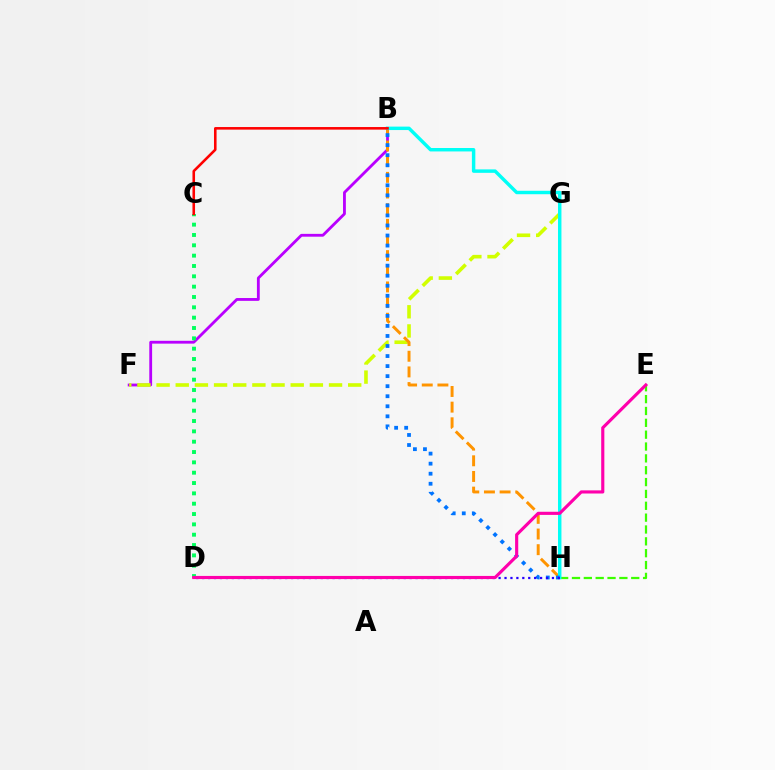{('E', 'H'): [{'color': '#3dff00', 'line_style': 'dashed', 'thickness': 1.61}], ('B', 'F'): [{'color': '#b900ff', 'line_style': 'solid', 'thickness': 2.04}], ('F', 'G'): [{'color': '#d1ff00', 'line_style': 'dashed', 'thickness': 2.6}], ('B', 'H'): [{'color': '#ff9400', 'line_style': 'dashed', 'thickness': 2.13}, {'color': '#00fff6', 'line_style': 'solid', 'thickness': 2.48}, {'color': '#0074ff', 'line_style': 'dotted', 'thickness': 2.73}], ('C', 'D'): [{'color': '#00ff5c', 'line_style': 'dotted', 'thickness': 2.81}], ('D', 'H'): [{'color': '#2500ff', 'line_style': 'dotted', 'thickness': 1.61}], ('B', 'C'): [{'color': '#ff0000', 'line_style': 'solid', 'thickness': 1.86}], ('D', 'E'): [{'color': '#ff00ac', 'line_style': 'solid', 'thickness': 2.26}]}